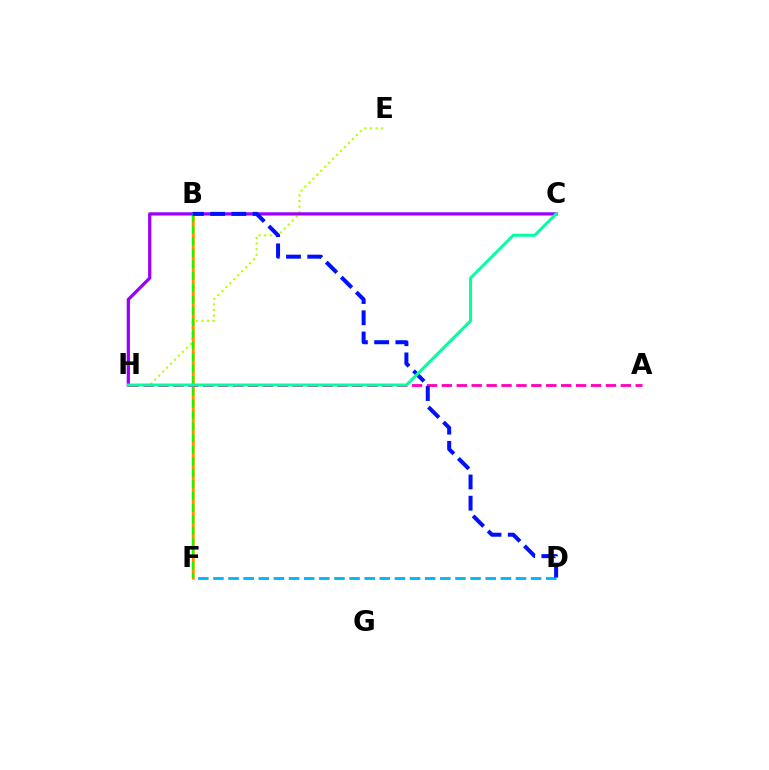{('E', 'H'): [{'color': '#b3ff00', 'line_style': 'dotted', 'thickness': 1.52}], ('B', 'F'): [{'color': '#ff0000', 'line_style': 'solid', 'thickness': 1.58}, {'color': '#ffa500', 'line_style': 'solid', 'thickness': 1.86}, {'color': '#08ff00', 'line_style': 'dashed', 'thickness': 1.57}], ('C', 'H'): [{'color': '#9b00ff', 'line_style': 'solid', 'thickness': 2.32}, {'color': '#00ff9d', 'line_style': 'solid', 'thickness': 2.13}], ('A', 'H'): [{'color': '#ff00bd', 'line_style': 'dashed', 'thickness': 2.03}], ('D', 'F'): [{'color': '#00b5ff', 'line_style': 'dashed', 'thickness': 2.05}], ('B', 'D'): [{'color': '#0010ff', 'line_style': 'dashed', 'thickness': 2.88}]}